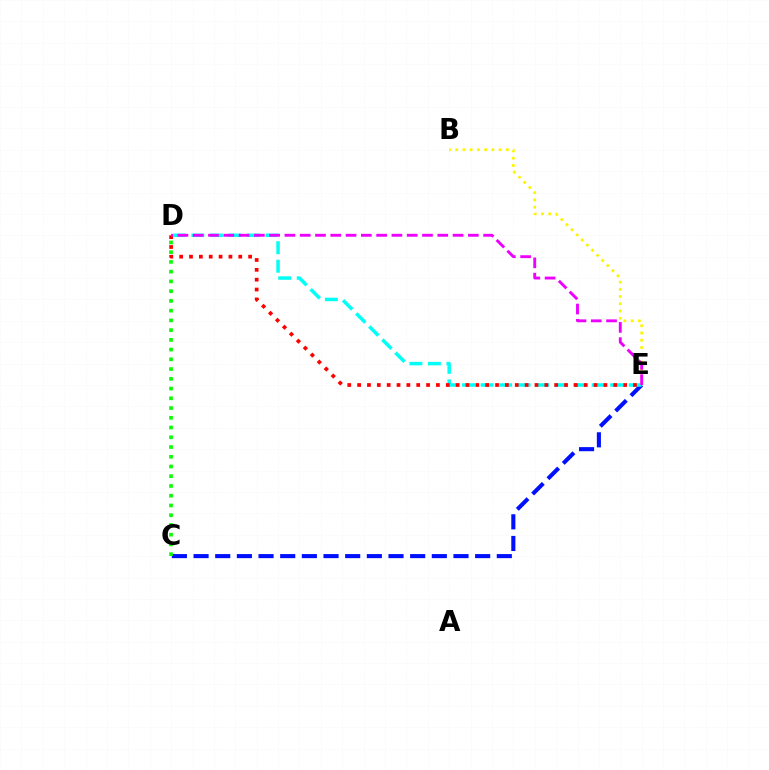{('C', 'E'): [{'color': '#0010ff', 'line_style': 'dashed', 'thickness': 2.94}], ('D', 'E'): [{'color': '#00fff6', 'line_style': 'dashed', 'thickness': 2.52}, {'color': '#ff0000', 'line_style': 'dotted', 'thickness': 2.68}, {'color': '#ee00ff', 'line_style': 'dashed', 'thickness': 2.08}], ('B', 'E'): [{'color': '#fcf500', 'line_style': 'dotted', 'thickness': 1.96}], ('C', 'D'): [{'color': '#08ff00', 'line_style': 'dotted', 'thickness': 2.65}]}